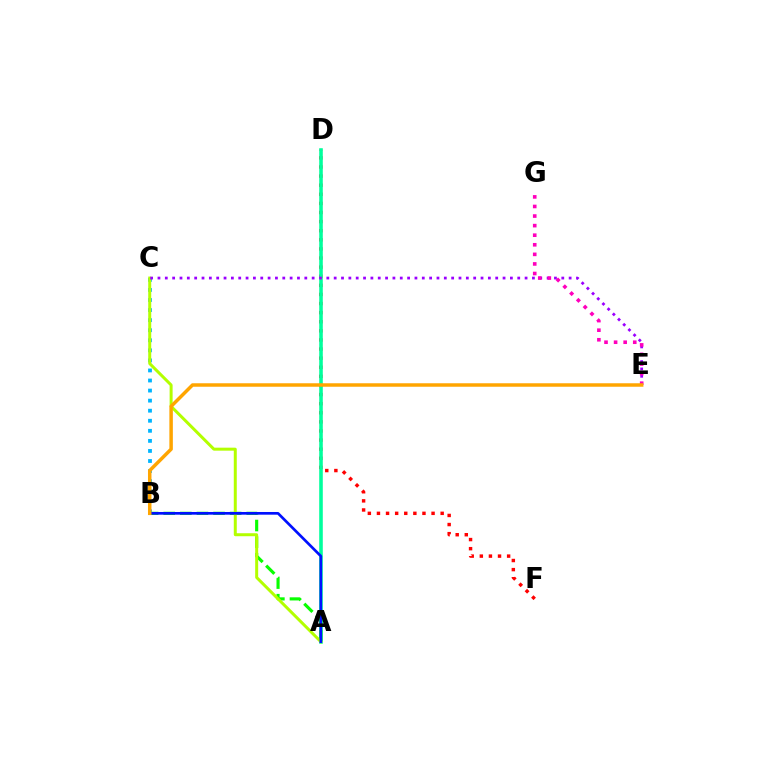{('B', 'C'): [{'color': '#00b5ff', 'line_style': 'dotted', 'thickness': 2.73}], ('D', 'F'): [{'color': '#ff0000', 'line_style': 'dotted', 'thickness': 2.47}], ('A', 'D'): [{'color': '#00ff9d', 'line_style': 'solid', 'thickness': 2.58}], ('A', 'B'): [{'color': '#08ff00', 'line_style': 'dashed', 'thickness': 2.26}, {'color': '#0010ff', 'line_style': 'solid', 'thickness': 1.94}], ('A', 'C'): [{'color': '#b3ff00', 'line_style': 'solid', 'thickness': 2.15}], ('C', 'E'): [{'color': '#9b00ff', 'line_style': 'dotted', 'thickness': 1.99}], ('E', 'G'): [{'color': '#ff00bd', 'line_style': 'dotted', 'thickness': 2.6}], ('B', 'E'): [{'color': '#ffa500', 'line_style': 'solid', 'thickness': 2.51}]}